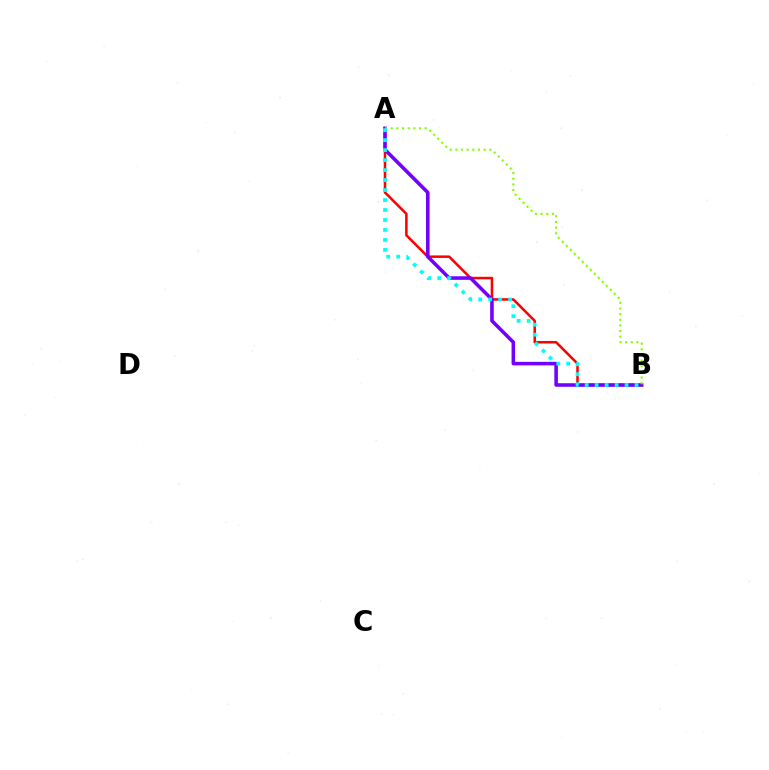{('A', 'B'): [{'color': '#ff0000', 'line_style': 'solid', 'thickness': 1.82}, {'color': '#7200ff', 'line_style': 'solid', 'thickness': 2.56}, {'color': '#84ff00', 'line_style': 'dotted', 'thickness': 1.54}, {'color': '#00fff6', 'line_style': 'dotted', 'thickness': 2.71}]}